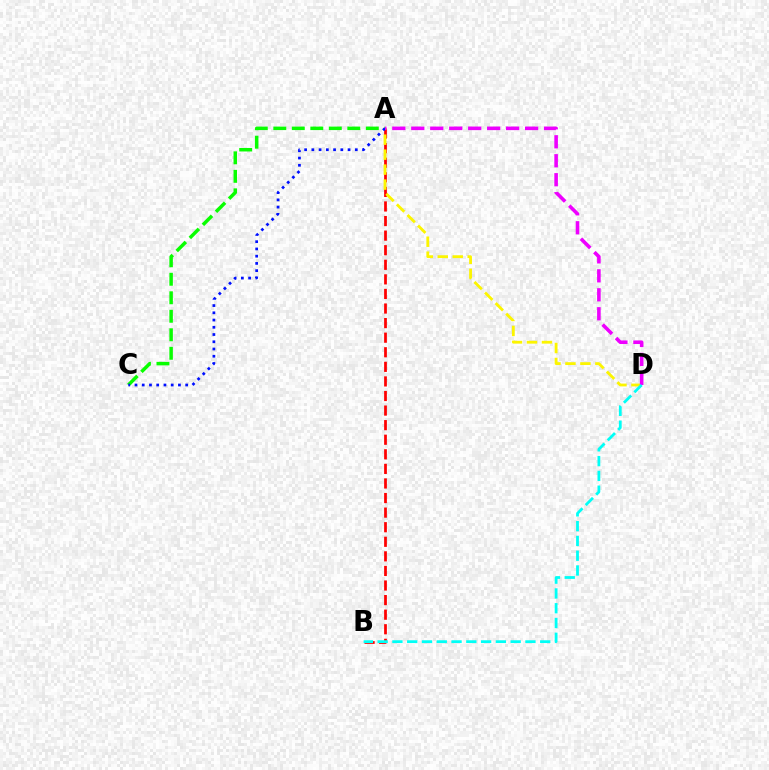{('A', 'C'): [{'color': '#08ff00', 'line_style': 'dashed', 'thickness': 2.51}, {'color': '#0010ff', 'line_style': 'dotted', 'thickness': 1.97}], ('A', 'B'): [{'color': '#ff0000', 'line_style': 'dashed', 'thickness': 1.98}], ('A', 'D'): [{'color': '#fcf500', 'line_style': 'dashed', 'thickness': 2.03}, {'color': '#ee00ff', 'line_style': 'dashed', 'thickness': 2.58}], ('B', 'D'): [{'color': '#00fff6', 'line_style': 'dashed', 'thickness': 2.01}]}